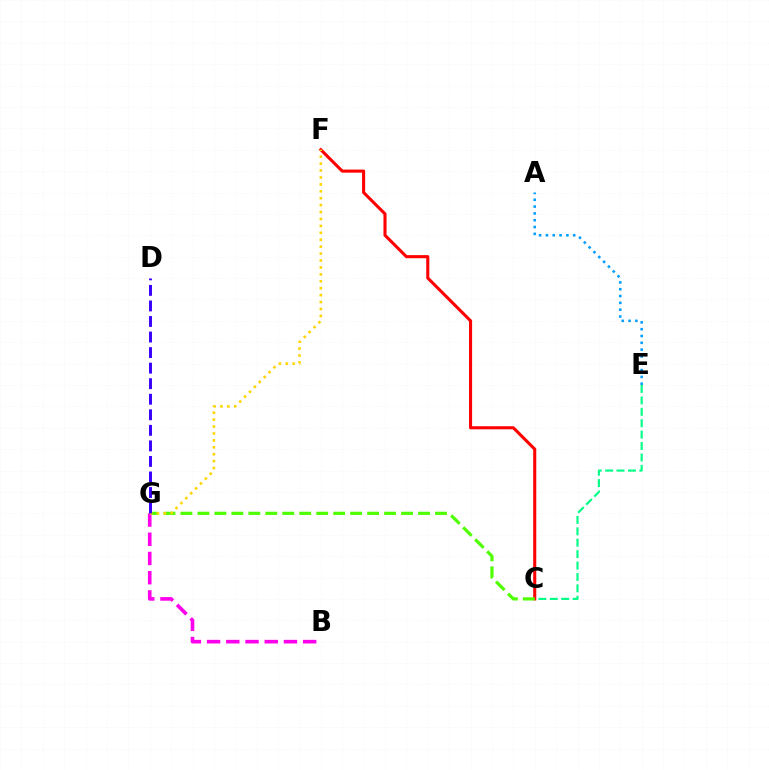{('A', 'E'): [{'color': '#009eff', 'line_style': 'dotted', 'thickness': 1.85}], ('C', 'F'): [{'color': '#ff0000', 'line_style': 'solid', 'thickness': 2.22}], ('C', 'G'): [{'color': '#4fff00', 'line_style': 'dashed', 'thickness': 2.31}], ('B', 'G'): [{'color': '#ff00ed', 'line_style': 'dashed', 'thickness': 2.61}], ('C', 'E'): [{'color': '#00ff86', 'line_style': 'dashed', 'thickness': 1.55}], ('F', 'G'): [{'color': '#ffd500', 'line_style': 'dotted', 'thickness': 1.88}], ('D', 'G'): [{'color': '#3700ff', 'line_style': 'dashed', 'thickness': 2.11}]}